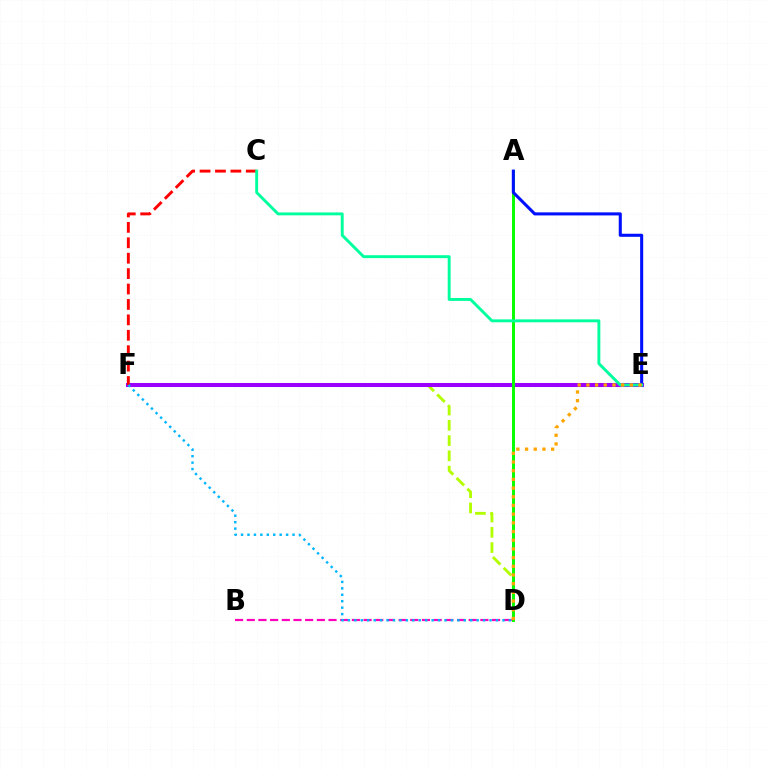{('D', 'F'): [{'color': '#b3ff00', 'line_style': 'dashed', 'thickness': 2.07}, {'color': '#00b5ff', 'line_style': 'dotted', 'thickness': 1.75}], ('E', 'F'): [{'color': '#9b00ff', 'line_style': 'solid', 'thickness': 2.91}], ('A', 'D'): [{'color': '#08ff00', 'line_style': 'solid', 'thickness': 2.13}], ('A', 'E'): [{'color': '#0010ff', 'line_style': 'solid', 'thickness': 2.21}], ('B', 'D'): [{'color': '#ff00bd', 'line_style': 'dashed', 'thickness': 1.59}], ('C', 'F'): [{'color': '#ff0000', 'line_style': 'dashed', 'thickness': 2.09}], ('C', 'E'): [{'color': '#00ff9d', 'line_style': 'solid', 'thickness': 2.1}], ('D', 'E'): [{'color': '#ffa500', 'line_style': 'dotted', 'thickness': 2.36}]}